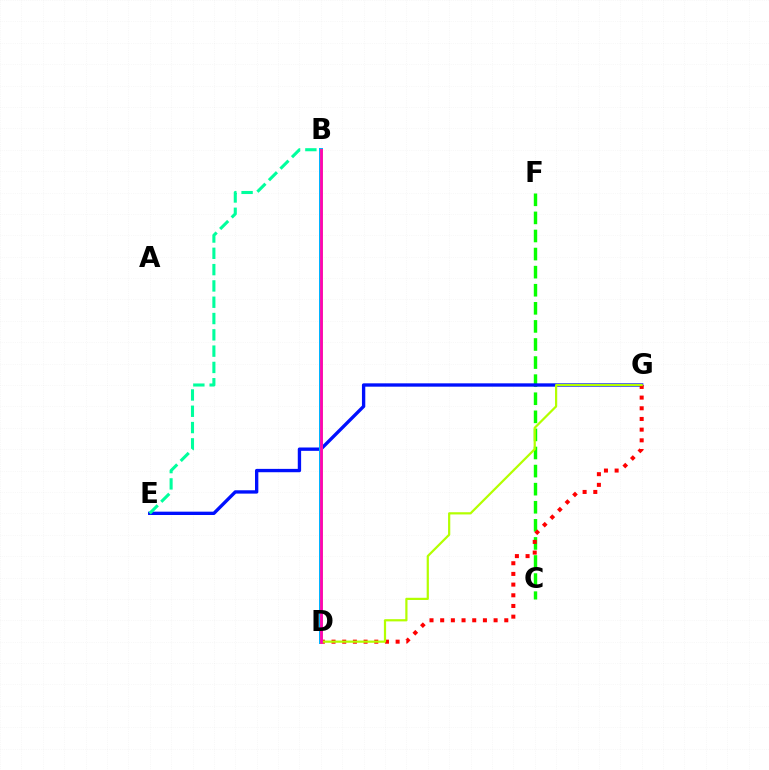{('C', 'F'): [{'color': '#08ff00', 'line_style': 'dashed', 'thickness': 2.46}], ('E', 'G'): [{'color': '#0010ff', 'line_style': 'solid', 'thickness': 2.41}], ('D', 'G'): [{'color': '#ff0000', 'line_style': 'dotted', 'thickness': 2.9}, {'color': '#b3ff00', 'line_style': 'solid', 'thickness': 1.59}], ('B', 'D'): [{'color': '#9b00ff', 'line_style': 'solid', 'thickness': 2.58}, {'color': '#00b5ff', 'line_style': 'solid', 'thickness': 2.87}, {'color': '#ffa500', 'line_style': 'solid', 'thickness': 1.9}, {'color': '#ff00bd', 'line_style': 'solid', 'thickness': 1.93}], ('B', 'E'): [{'color': '#00ff9d', 'line_style': 'dashed', 'thickness': 2.21}]}